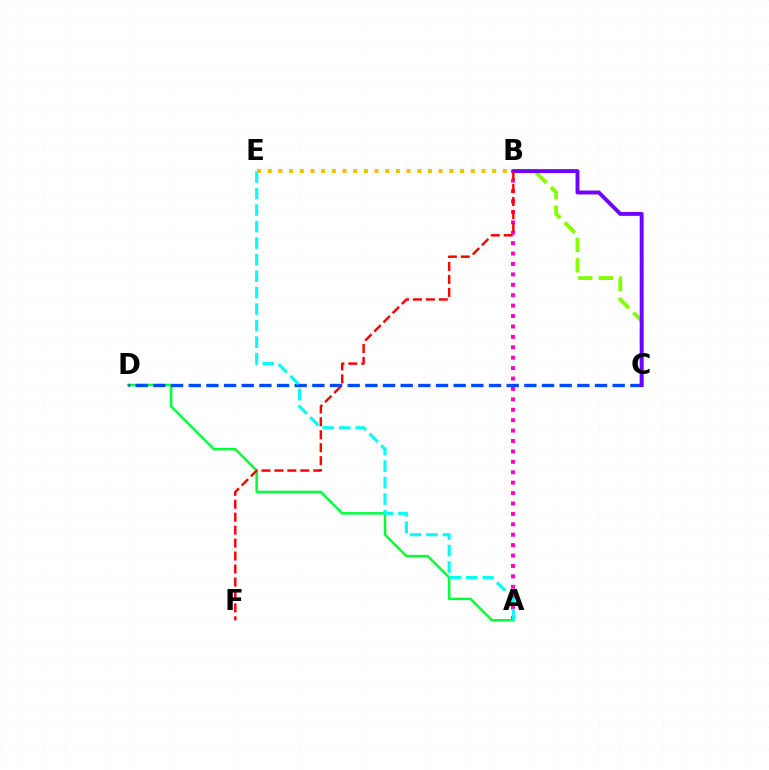{('A', 'B'): [{'color': '#ff00cf', 'line_style': 'dotted', 'thickness': 2.83}], ('B', 'C'): [{'color': '#84ff00', 'line_style': 'dashed', 'thickness': 2.79}, {'color': '#7200ff', 'line_style': 'solid', 'thickness': 2.82}], ('A', 'D'): [{'color': '#00ff39', 'line_style': 'solid', 'thickness': 1.8}], ('C', 'D'): [{'color': '#004bff', 'line_style': 'dashed', 'thickness': 2.4}], ('B', 'F'): [{'color': '#ff0000', 'line_style': 'dashed', 'thickness': 1.76}], ('B', 'E'): [{'color': '#ffbd00', 'line_style': 'dotted', 'thickness': 2.9}], ('A', 'E'): [{'color': '#00fff6', 'line_style': 'dashed', 'thickness': 2.24}]}